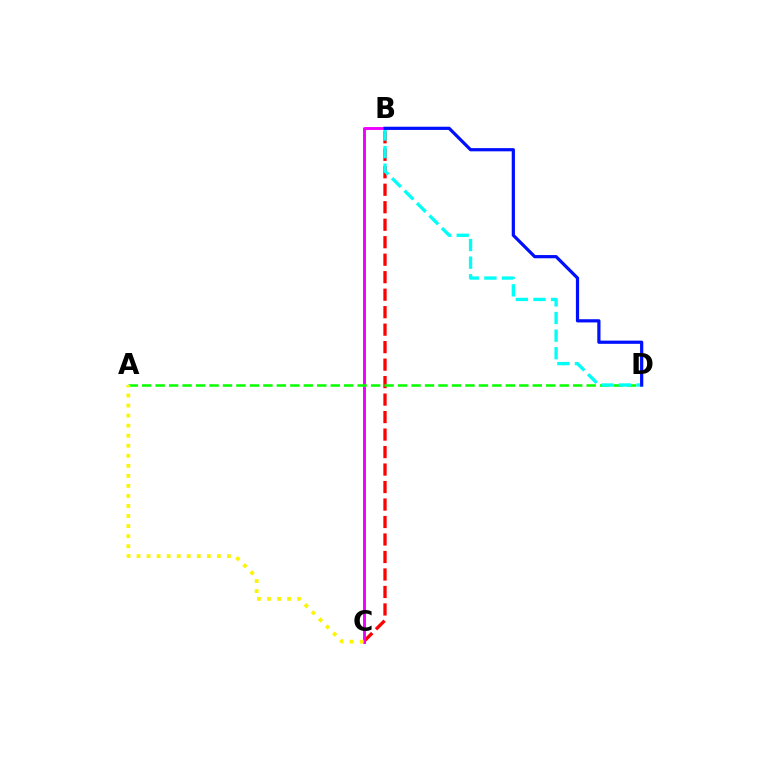{('B', 'C'): [{'color': '#ff0000', 'line_style': 'dashed', 'thickness': 2.38}, {'color': '#ee00ff', 'line_style': 'solid', 'thickness': 2.09}], ('A', 'D'): [{'color': '#08ff00', 'line_style': 'dashed', 'thickness': 1.83}], ('B', 'D'): [{'color': '#00fff6', 'line_style': 'dashed', 'thickness': 2.39}, {'color': '#0010ff', 'line_style': 'solid', 'thickness': 2.31}], ('A', 'C'): [{'color': '#fcf500', 'line_style': 'dotted', 'thickness': 2.73}]}